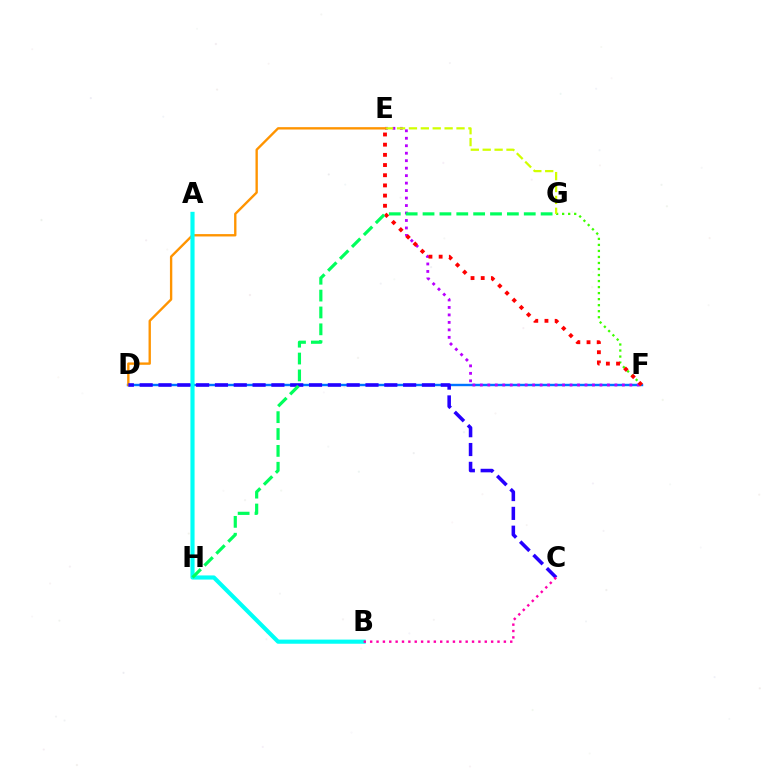{('F', 'G'): [{'color': '#3dff00', 'line_style': 'dotted', 'thickness': 1.64}], ('D', 'F'): [{'color': '#0074ff', 'line_style': 'solid', 'thickness': 1.74}], ('E', 'F'): [{'color': '#b900ff', 'line_style': 'dotted', 'thickness': 2.03}, {'color': '#ff0000', 'line_style': 'dotted', 'thickness': 2.77}], ('E', 'G'): [{'color': '#d1ff00', 'line_style': 'dashed', 'thickness': 1.62}], ('D', 'E'): [{'color': '#ff9400', 'line_style': 'solid', 'thickness': 1.7}], ('A', 'B'): [{'color': '#00fff6', 'line_style': 'solid', 'thickness': 2.98}], ('C', 'D'): [{'color': '#2500ff', 'line_style': 'dashed', 'thickness': 2.56}], ('G', 'H'): [{'color': '#00ff5c', 'line_style': 'dashed', 'thickness': 2.29}], ('B', 'C'): [{'color': '#ff00ac', 'line_style': 'dotted', 'thickness': 1.73}]}